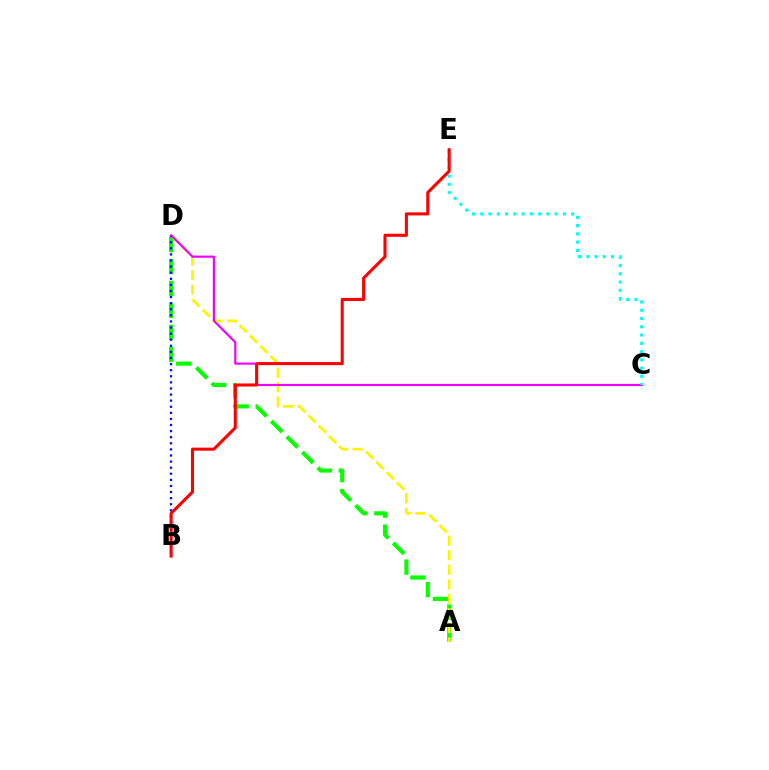{('A', 'D'): [{'color': '#08ff00', 'line_style': 'dashed', 'thickness': 2.98}, {'color': '#fcf500', 'line_style': 'dashed', 'thickness': 1.98}], ('B', 'D'): [{'color': '#0010ff', 'line_style': 'dotted', 'thickness': 1.66}], ('C', 'D'): [{'color': '#ee00ff', 'line_style': 'solid', 'thickness': 1.55}], ('C', 'E'): [{'color': '#00fff6', 'line_style': 'dotted', 'thickness': 2.25}], ('B', 'E'): [{'color': '#ff0000', 'line_style': 'solid', 'thickness': 2.2}]}